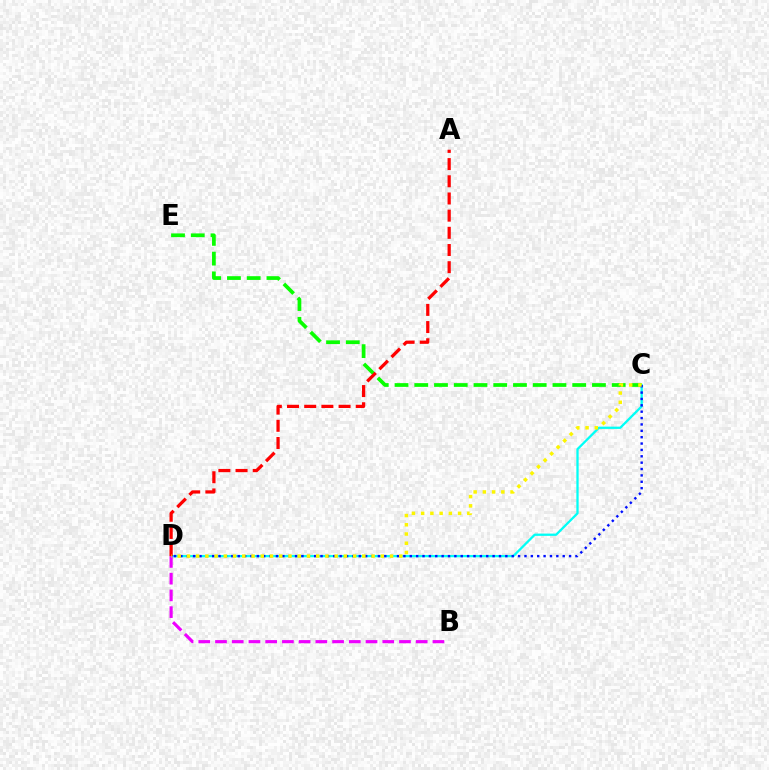{('C', 'D'): [{'color': '#00fff6', 'line_style': 'solid', 'thickness': 1.64}, {'color': '#0010ff', 'line_style': 'dotted', 'thickness': 1.73}, {'color': '#fcf500', 'line_style': 'dotted', 'thickness': 2.51}], ('C', 'E'): [{'color': '#08ff00', 'line_style': 'dashed', 'thickness': 2.68}], ('A', 'D'): [{'color': '#ff0000', 'line_style': 'dashed', 'thickness': 2.33}], ('B', 'D'): [{'color': '#ee00ff', 'line_style': 'dashed', 'thickness': 2.27}]}